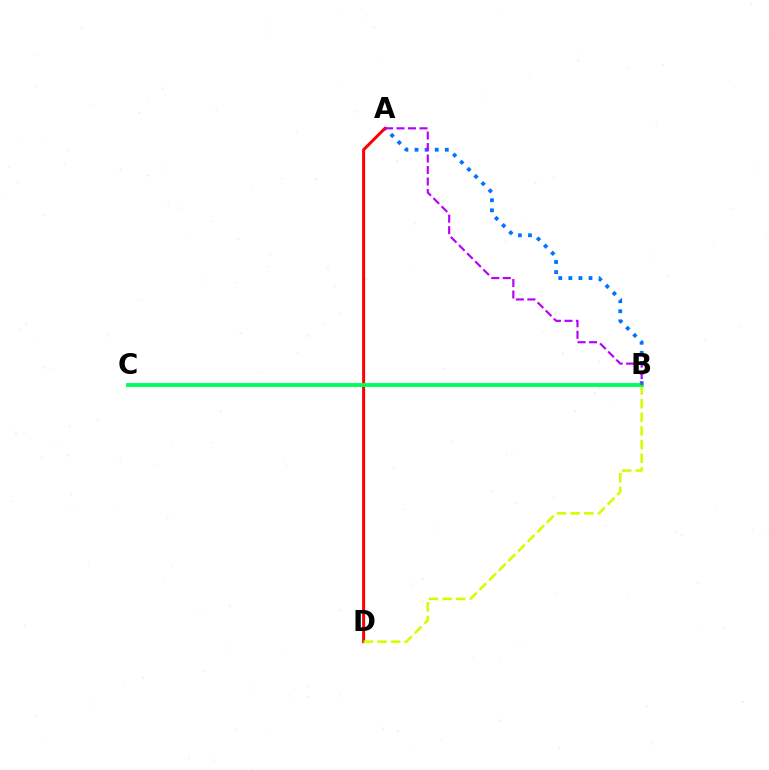{('A', 'B'): [{'color': '#0074ff', 'line_style': 'dotted', 'thickness': 2.74}, {'color': '#b900ff', 'line_style': 'dashed', 'thickness': 1.56}], ('A', 'D'): [{'color': '#ff0000', 'line_style': 'solid', 'thickness': 2.16}], ('B', 'D'): [{'color': '#d1ff00', 'line_style': 'dashed', 'thickness': 1.85}], ('B', 'C'): [{'color': '#00ff5c', 'line_style': 'solid', 'thickness': 2.79}]}